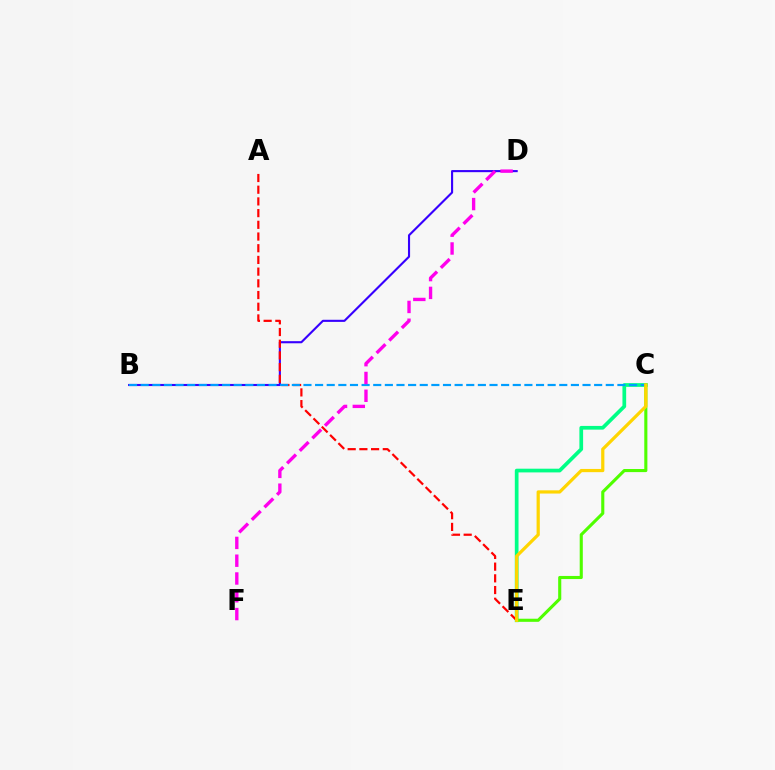{('B', 'D'): [{'color': '#3700ff', 'line_style': 'solid', 'thickness': 1.52}], ('C', 'E'): [{'color': '#00ff86', 'line_style': 'solid', 'thickness': 2.67}, {'color': '#4fff00', 'line_style': 'solid', 'thickness': 2.23}, {'color': '#ffd500', 'line_style': 'solid', 'thickness': 2.31}], ('A', 'E'): [{'color': '#ff0000', 'line_style': 'dashed', 'thickness': 1.59}], ('B', 'C'): [{'color': '#009eff', 'line_style': 'dashed', 'thickness': 1.58}], ('D', 'F'): [{'color': '#ff00ed', 'line_style': 'dashed', 'thickness': 2.42}]}